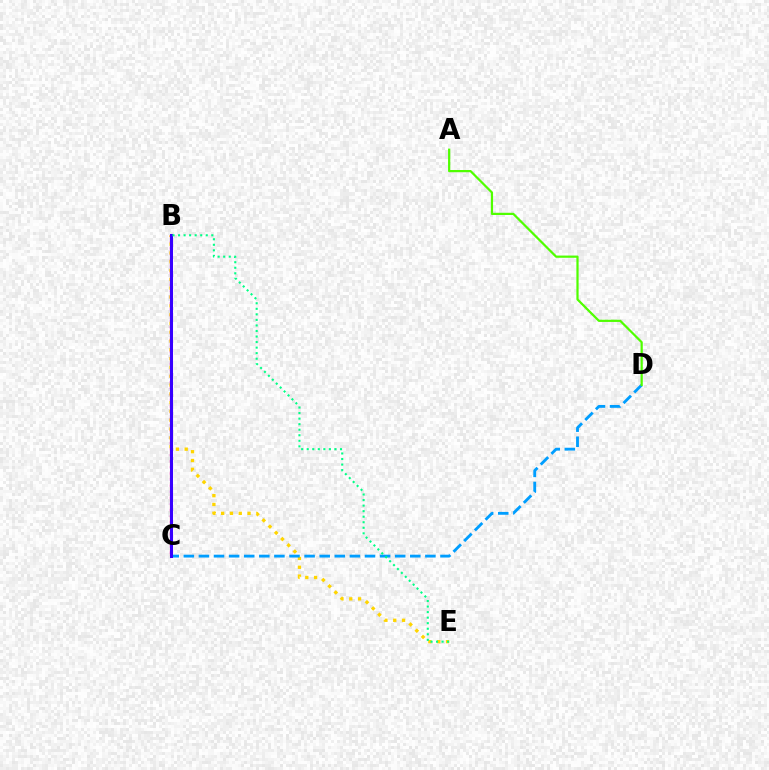{('B', 'C'): [{'color': '#ff00ed', 'line_style': 'dotted', 'thickness': 1.65}, {'color': '#ff0000', 'line_style': 'dashed', 'thickness': 1.53}, {'color': '#3700ff', 'line_style': 'solid', 'thickness': 2.19}], ('B', 'E'): [{'color': '#ffd500', 'line_style': 'dotted', 'thickness': 2.39}, {'color': '#00ff86', 'line_style': 'dotted', 'thickness': 1.51}], ('C', 'D'): [{'color': '#009eff', 'line_style': 'dashed', 'thickness': 2.05}], ('A', 'D'): [{'color': '#4fff00', 'line_style': 'solid', 'thickness': 1.6}]}